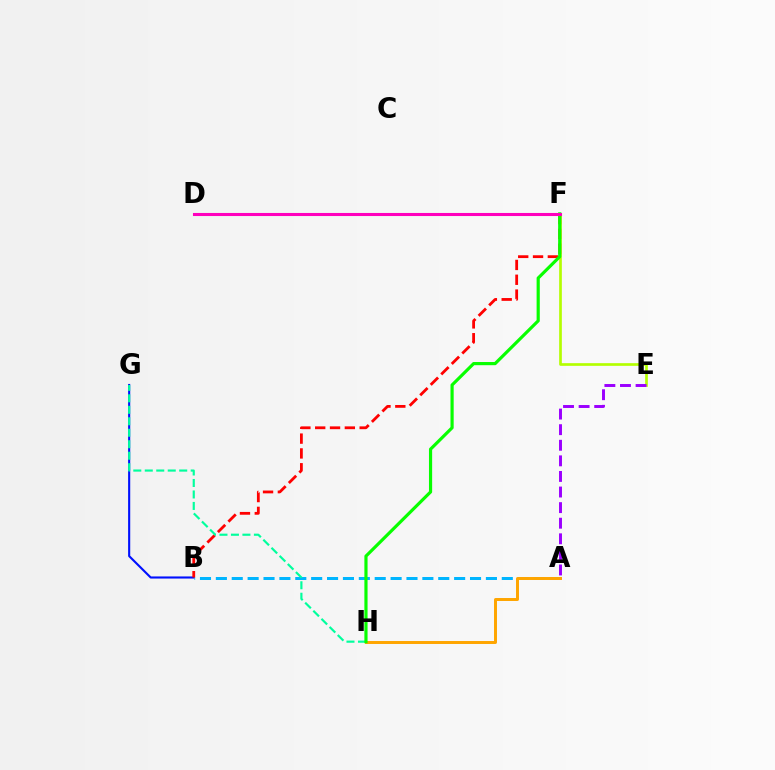{('B', 'G'): [{'color': '#0010ff', 'line_style': 'solid', 'thickness': 1.52}], ('E', 'F'): [{'color': '#b3ff00', 'line_style': 'solid', 'thickness': 1.93}], ('A', 'B'): [{'color': '#00b5ff', 'line_style': 'dashed', 'thickness': 2.16}], ('B', 'F'): [{'color': '#ff0000', 'line_style': 'dashed', 'thickness': 2.01}], ('A', 'H'): [{'color': '#ffa500', 'line_style': 'solid', 'thickness': 2.14}], ('G', 'H'): [{'color': '#00ff9d', 'line_style': 'dashed', 'thickness': 1.56}], ('F', 'H'): [{'color': '#08ff00', 'line_style': 'solid', 'thickness': 2.28}], ('A', 'E'): [{'color': '#9b00ff', 'line_style': 'dashed', 'thickness': 2.12}], ('D', 'F'): [{'color': '#ff00bd', 'line_style': 'solid', 'thickness': 2.21}]}